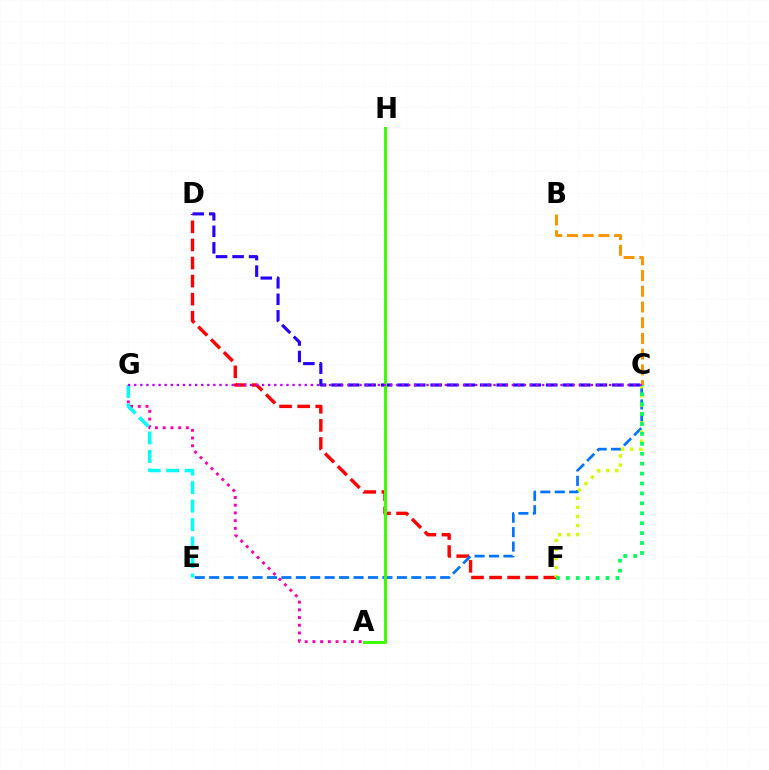{('A', 'G'): [{'color': '#ff00ac', 'line_style': 'dotted', 'thickness': 2.1}], ('D', 'F'): [{'color': '#ff0000', 'line_style': 'dashed', 'thickness': 2.46}], ('E', 'G'): [{'color': '#00fff6', 'line_style': 'dashed', 'thickness': 2.51}], ('C', 'E'): [{'color': '#0074ff', 'line_style': 'dashed', 'thickness': 1.96}], ('C', 'D'): [{'color': '#2500ff', 'line_style': 'dashed', 'thickness': 2.24}], ('A', 'H'): [{'color': '#3dff00', 'line_style': 'solid', 'thickness': 2.16}], ('C', 'F'): [{'color': '#d1ff00', 'line_style': 'dotted', 'thickness': 2.46}, {'color': '#00ff5c', 'line_style': 'dotted', 'thickness': 2.7}], ('B', 'C'): [{'color': '#ff9400', 'line_style': 'dashed', 'thickness': 2.14}], ('C', 'G'): [{'color': '#b900ff', 'line_style': 'dotted', 'thickness': 1.65}]}